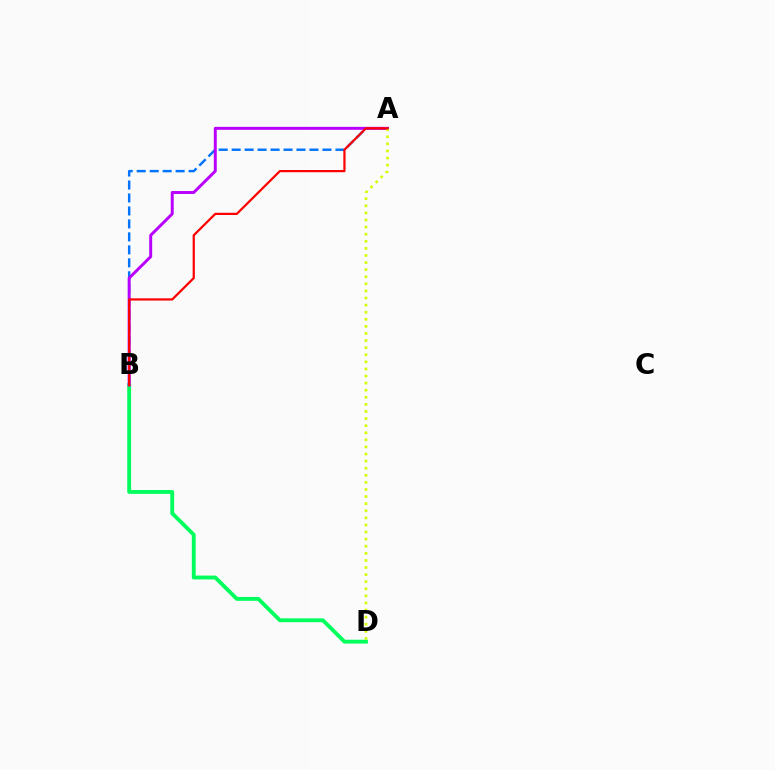{('B', 'D'): [{'color': '#00ff5c', 'line_style': 'solid', 'thickness': 2.77}], ('A', 'B'): [{'color': '#0074ff', 'line_style': 'dashed', 'thickness': 1.76}, {'color': '#b900ff', 'line_style': 'solid', 'thickness': 2.13}, {'color': '#ff0000', 'line_style': 'solid', 'thickness': 1.6}], ('A', 'D'): [{'color': '#d1ff00', 'line_style': 'dotted', 'thickness': 1.93}]}